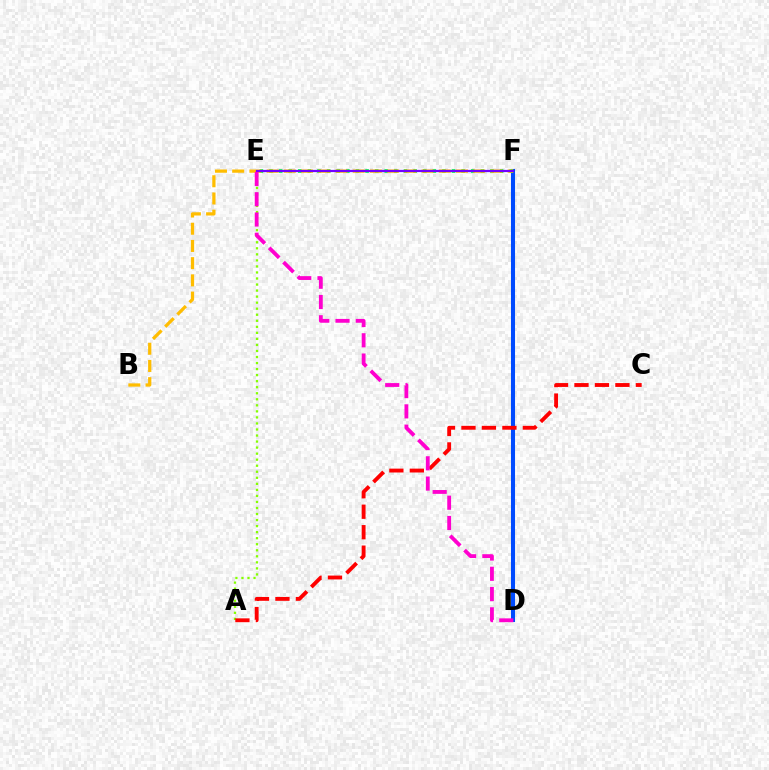{('D', 'F'): [{'color': '#00fff6', 'line_style': 'solid', 'thickness': 1.58}, {'color': '#004bff', 'line_style': 'solid', 'thickness': 2.93}], ('A', 'E'): [{'color': '#84ff00', 'line_style': 'dotted', 'thickness': 1.64}], ('E', 'F'): [{'color': '#00ff39', 'line_style': 'dotted', 'thickness': 2.61}, {'color': '#7200ff', 'line_style': 'solid', 'thickness': 1.59}], ('B', 'F'): [{'color': '#ffbd00', 'line_style': 'dashed', 'thickness': 2.34}], ('A', 'C'): [{'color': '#ff0000', 'line_style': 'dashed', 'thickness': 2.78}], ('D', 'E'): [{'color': '#ff00cf', 'line_style': 'dashed', 'thickness': 2.75}]}